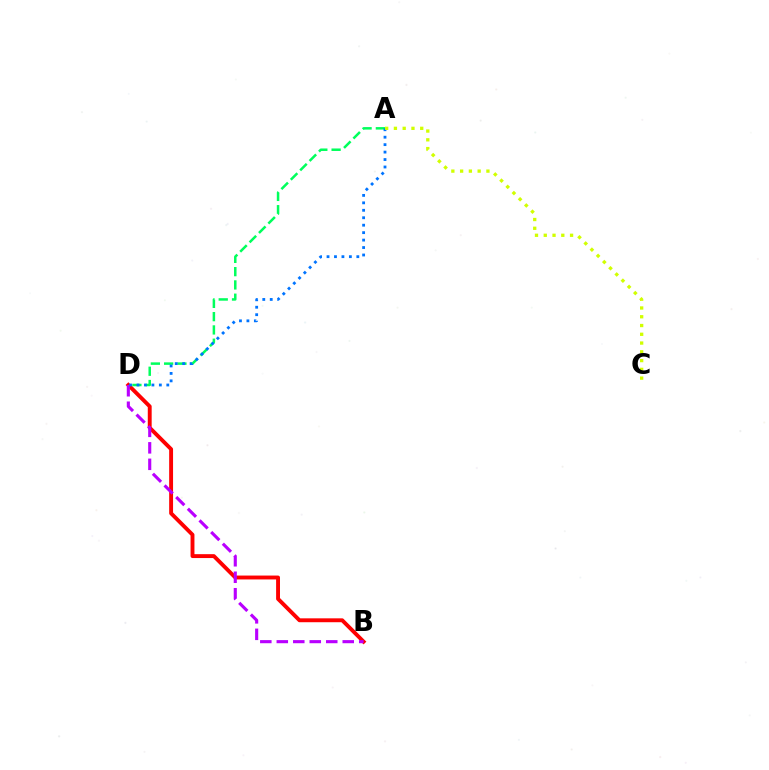{('B', 'D'): [{'color': '#ff0000', 'line_style': 'solid', 'thickness': 2.8}, {'color': '#b900ff', 'line_style': 'dashed', 'thickness': 2.24}], ('A', 'D'): [{'color': '#00ff5c', 'line_style': 'dashed', 'thickness': 1.8}, {'color': '#0074ff', 'line_style': 'dotted', 'thickness': 2.02}], ('A', 'C'): [{'color': '#d1ff00', 'line_style': 'dotted', 'thickness': 2.38}]}